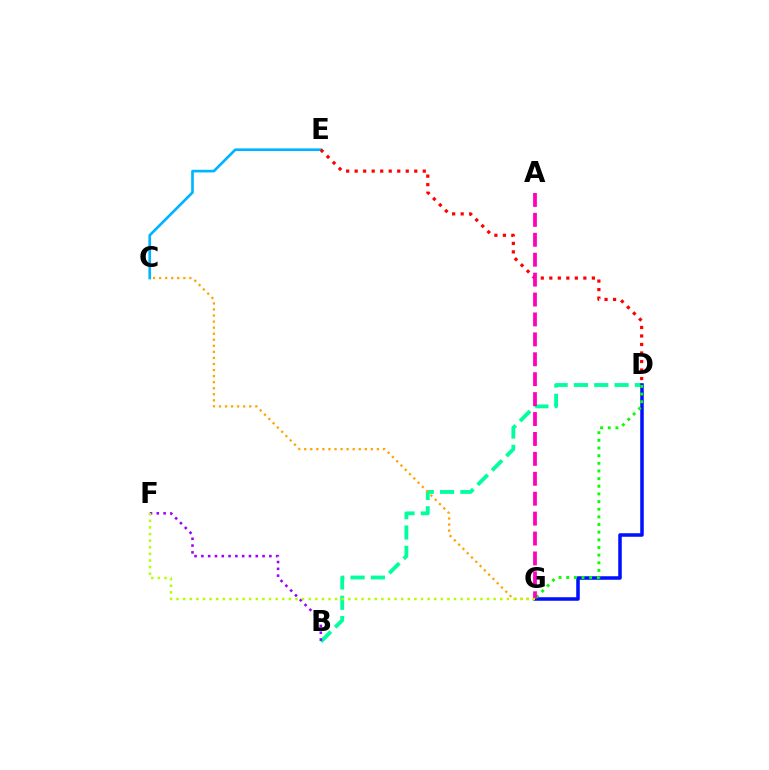{('B', 'D'): [{'color': '#00ff9d', 'line_style': 'dashed', 'thickness': 2.76}], ('C', 'E'): [{'color': '#00b5ff', 'line_style': 'solid', 'thickness': 1.92}], ('D', 'E'): [{'color': '#ff0000', 'line_style': 'dotted', 'thickness': 2.31}], ('D', 'G'): [{'color': '#0010ff', 'line_style': 'solid', 'thickness': 2.53}, {'color': '#08ff00', 'line_style': 'dotted', 'thickness': 2.08}], ('B', 'F'): [{'color': '#9b00ff', 'line_style': 'dotted', 'thickness': 1.85}], ('C', 'G'): [{'color': '#ffa500', 'line_style': 'dotted', 'thickness': 1.65}], ('A', 'G'): [{'color': '#ff00bd', 'line_style': 'dashed', 'thickness': 2.71}], ('F', 'G'): [{'color': '#b3ff00', 'line_style': 'dotted', 'thickness': 1.8}]}